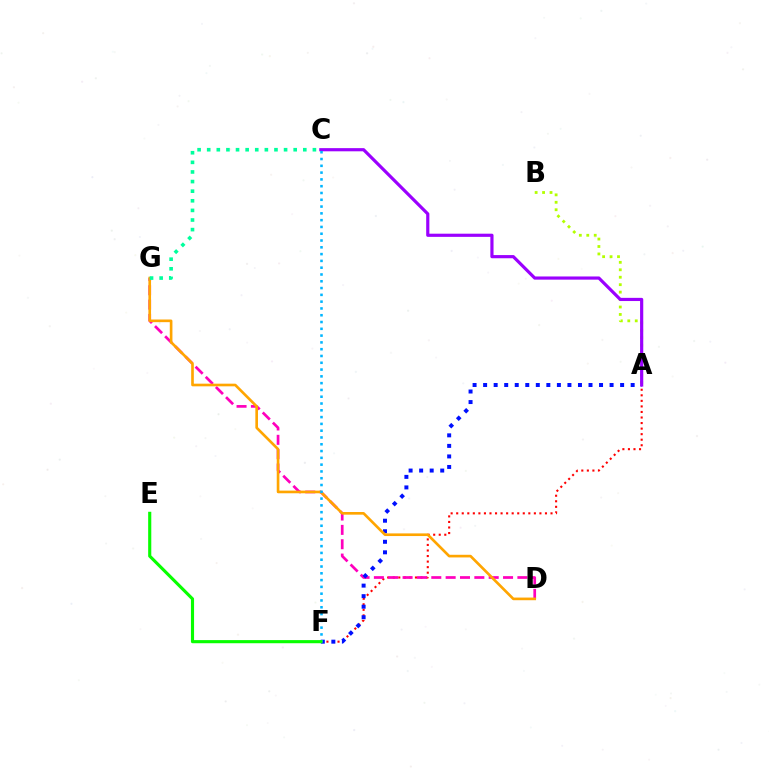{('A', 'F'): [{'color': '#ff0000', 'line_style': 'dotted', 'thickness': 1.51}, {'color': '#0010ff', 'line_style': 'dotted', 'thickness': 2.86}], ('D', 'G'): [{'color': '#ff00bd', 'line_style': 'dashed', 'thickness': 1.95}, {'color': '#ffa500', 'line_style': 'solid', 'thickness': 1.91}], ('A', 'B'): [{'color': '#b3ff00', 'line_style': 'dotted', 'thickness': 2.02}], ('A', 'C'): [{'color': '#9b00ff', 'line_style': 'solid', 'thickness': 2.29}], ('C', 'F'): [{'color': '#00b5ff', 'line_style': 'dotted', 'thickness': 1.85}], ('C', 'G'): [{'color': '#00ff9d', 'line_style': 'dotted', 'thickness': 2.61}], ('E', 'F'): [{'color': '#08ff00', 'line_style': 'solid', 'thickness': 2.25}]}